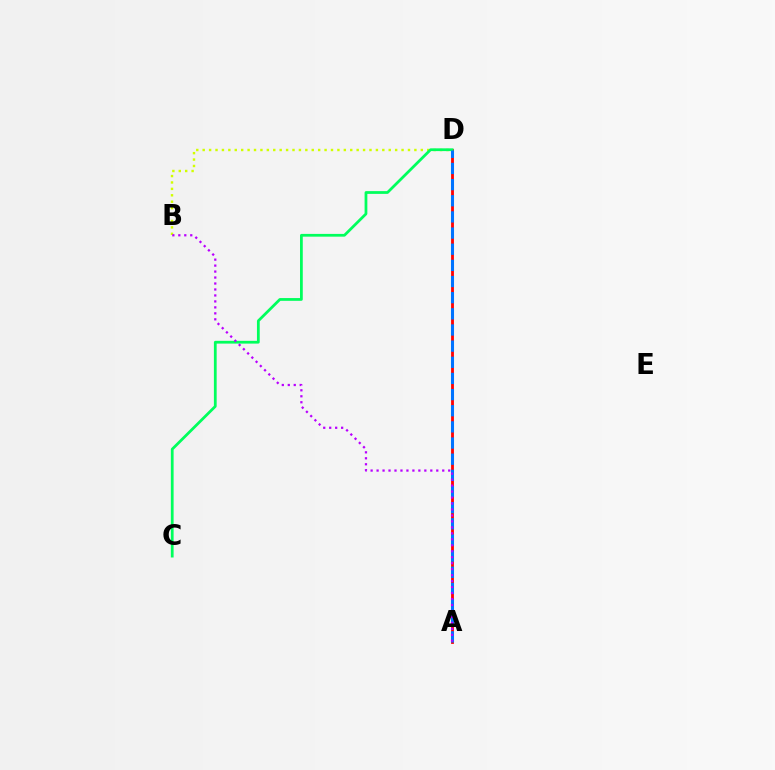{('B', 'D'): [{'color': '#d1ff00', 'line_style': 'dotted', 'thickness': 1.74}], ('A', 'D'): [{'color': '#ff0000', 'line_style': 'solid', 'thickness': 2.02}, {'color': '#0074ff', 'line_style': 'dashed', 'thickness': 2.19}], ('C', 'D'): [{'color': '#00ff5c', 'line_style': 'solid', 'thickness': 1.99}], ('A', 'B'): [{'color': '#b900ff', 'line_style': 'dotted', 'thickness': 1.62}]}